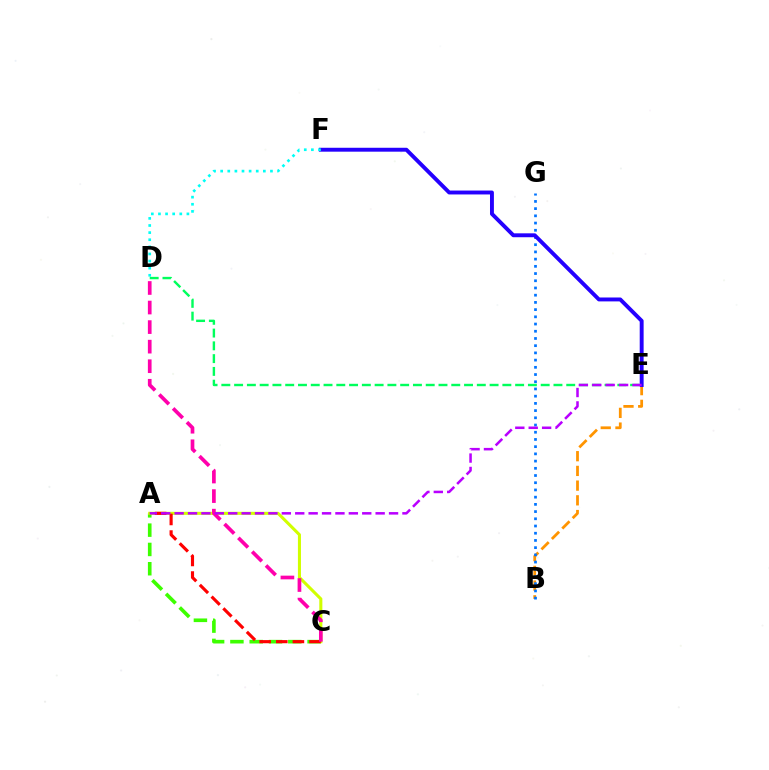{('B', 'E'): [{'color': '#ff9400', 'line_style': 'dashed', 'thickness': 2.0}], ('A', 'C'): [{'color': '#3dff00', 'line_style': 'dashed', 'thickness': 2.62}, {'color': '#d1ff00', 'line_style': 'solid', 'thickness': 2.2}, {'color': '#ff0000', 'line_style': 'dashed', 'thickness': 2.26}], ('B', 'G'): [{'color': '#0074ff', 'line_style': 'dotted', 'thickness': 1.96}], ('E', 'F'): [{'color': '#2500ff', 'line_style': 'solid', 'thickness': 2.81}], ('C', 'D'): [{'color': '#ff00ac', 'line_style': 'dashed', 'thickness': 2.66}], ('D', 'F'): [{'color': '#00fff6', 'line_style': 'dotted', 'thickness': 1.93}], ('D', 'E'): [{'color': '#00ff5c', 'line_style': 'dashed', 'thickness': 1.74}], ('A', 'E'): [{'color': '#b900ff', 'line_style': 'dashed', 'thickness': 1.82}]}